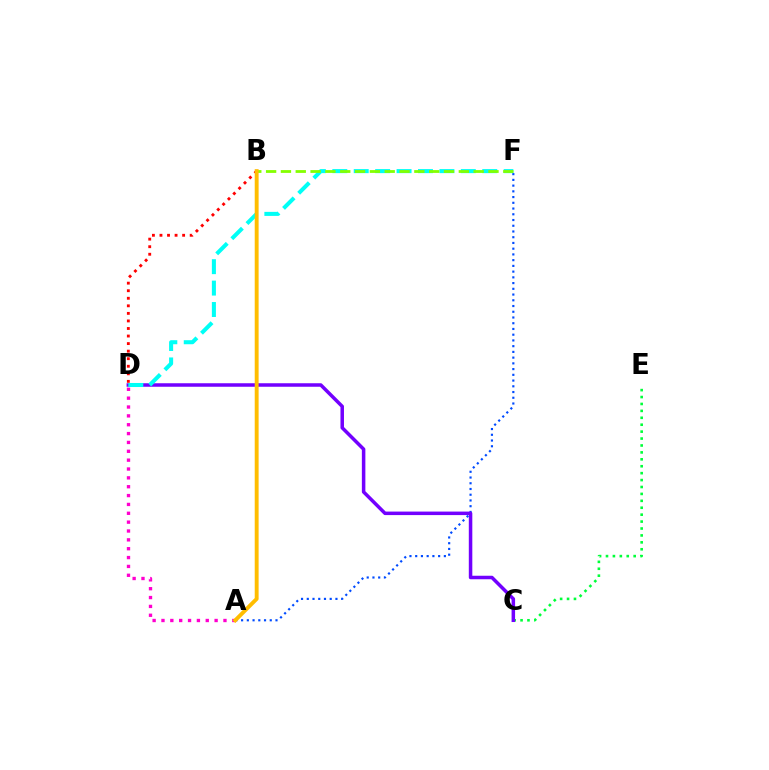{('A', 'F'): [{'color': '#004bff', 'line_style': 'dotted', 'thickness': 1.56}], ('C', 'E'): [{'color': '#00ff39', 'line_style': 'dotted', 'thickness': 1.88}], ('C', 'D'): [{'color': '#7200ff', 'line_style': 'solid', 'thickness': 2.53}], ('A', 'D'): [{'color': '#ff00cf', 'line_style': 'dotted', 'thickness': 2.41}], ('D', 'F'): [{'color': '#00fff6', 'line_style': 'dashed', 'thickness': 2.91}], ('B', 'F'): [{'color': '#84ff00', 'line_style': 'dashed', 'thickness': 2.01}], ('B', 'D'): [{'color': '#ff0000', 'line_style': 'dotted', 'thickness': 2.05}], ('A', 'B'): [{'color': '#ffbd00', 'line_style': 'solid', 'thickness': 2.8}]}